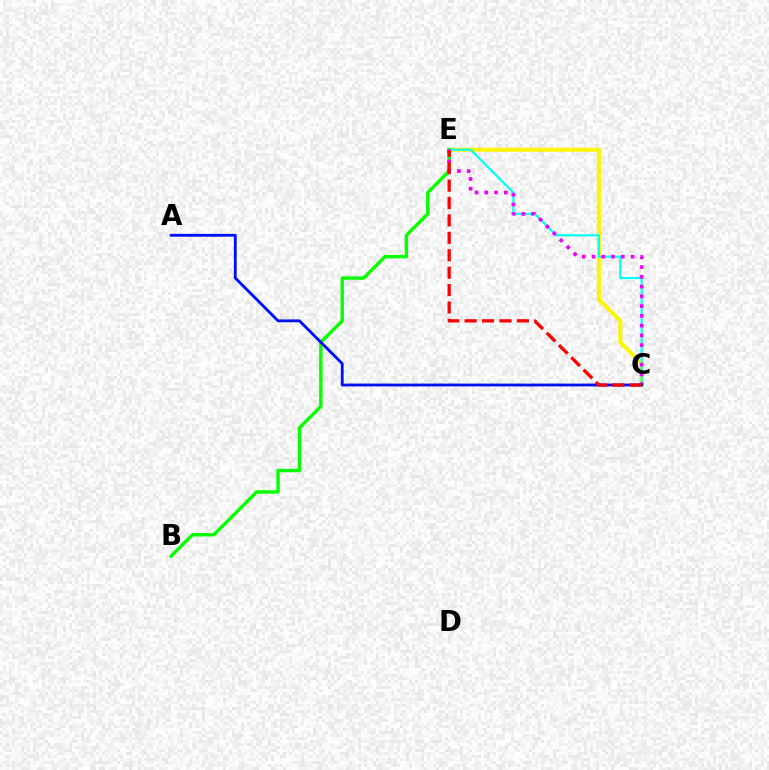{('C', 'E'): [{'color': '#fcf500', 'line_style': 'solid', 'thickness': 2.88}, {'color': '#00fff6', 'line_style': 'solid', 'thickness': 1.54}, {'color': '#ee00ff', 'line_style': 'dotted', 'thickness': 2.65}, {'color': '#ff0000', 'line_style': 'dashed', 'thickness': 2.37}], ('B', 'E'): [{'color': '#08ff00', 'line_style': 'solid', 'thickness': 2.44}], ('A', 'C'): [{'color': '#0010ff', 'line_style': 'solid', 'thickness': 2.04}]}